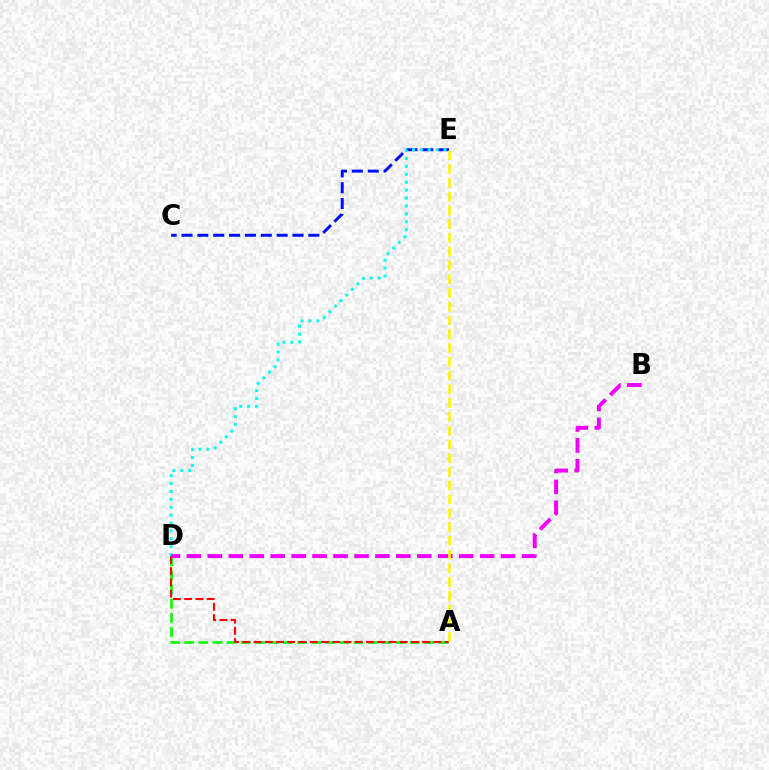{('A', 'D'): [{'color': '#08ff00', 'line_style': 'dashed', 'thickness': 1.92}, {'color': '#ff0000', 'line_style': 'dashed', 'thickness': 1.53}], ('C', 'E'): [{'color': '#0010ff', 'line_style': 'dashed', 'thickness': 2.15}], ('D', 'E'): [{'color': '#00fff6', 'line_style': 'dotted', 'thickness': 2.15}], ('B', 'D'): [{'color': '#ee00ff', 'line_style': 'dashed', 'thickness': 2.85}], ('A', 'E'): [{'color': '#fcf500', 'line_style': 'dashed', 'thickness': 1.87}]}